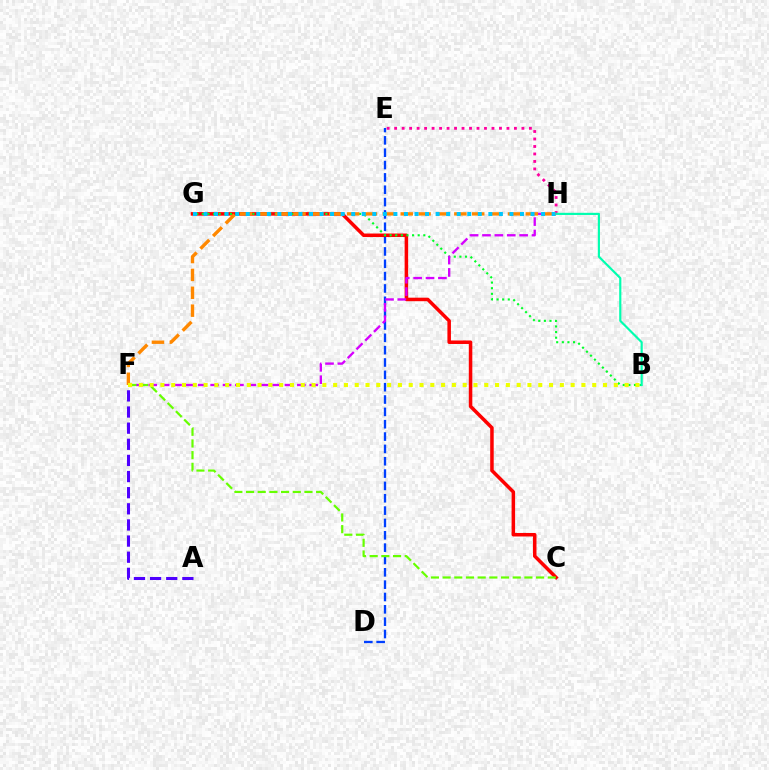{('D', 'E'): [{'color': '#003fff', 'line_style': 'dashed', 'thickness': 1.68}], ('C', 'G'): [{'color': '#ff0000', 'line_style': 'solid', 'thickness': 2.53}], ('E', 'H'): [{'color': '#ff00a0', 'line_style': 'dotted', 'thickness': 2.03}], ('B', 'G'): [{'color': '#00ff27', 'line_style': 'dotted', 'thickness': 1.53}], ('A', 'F'): [{'color': '#4f00ff', 'line_style': 'dashed', 'thickness': 2.19}], ('B', 'H'): [{'color': '#00ffaf', 'line_style': 'solid', 'thickness': 1.55}], ('F', 'H'): [{'color': '#d600ff', 'line_style': 'dashed', 'thickness': 1.68}, {'color': '#ff8800', 'line_style': 'dashed', 'thickness': 2.43}], ('C', 'F'): [{'color': '#66ff00', 'line_style': 'dashed', 'thickness': 1.59}], ('G', 'H'): [{'color': '#00c7ff', 'line_style': 'dotted', 'thickness': 2.87}], ('B', 'F'): [{'color': '#eeff00', 'line_style': 'dotted', 'thickness': 2.93}]}